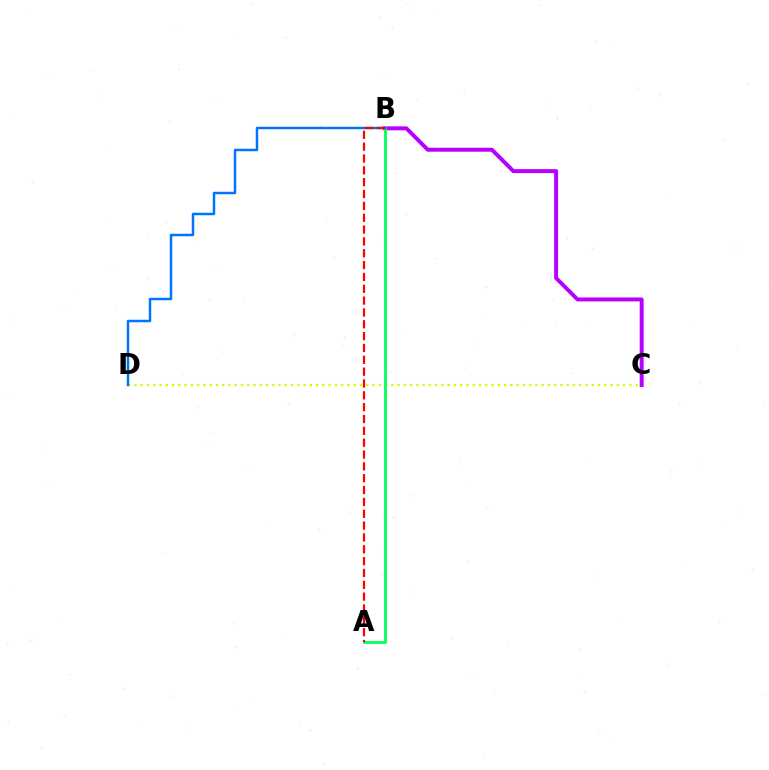{('C', 'D'): [{'color': '#d1ff00', 'line_style': 'dotted', 'thickness': 1.7}], ('B', 'C'): [{'color': '#b900ff', 'line_style': 'solid', 'thickness': 2.85}], ('A', 'B'): [{'color': '#00ff5c', 'line_style': 'solid', 'thickness': 2.0}, {'color': '#ff0000', 'line_style': 'dashed', 'thickness': 1.61}], ('B', 'D'): [{'color': '#0074ff', 'line_style': 'solid', 'thickness': 1.79}]}